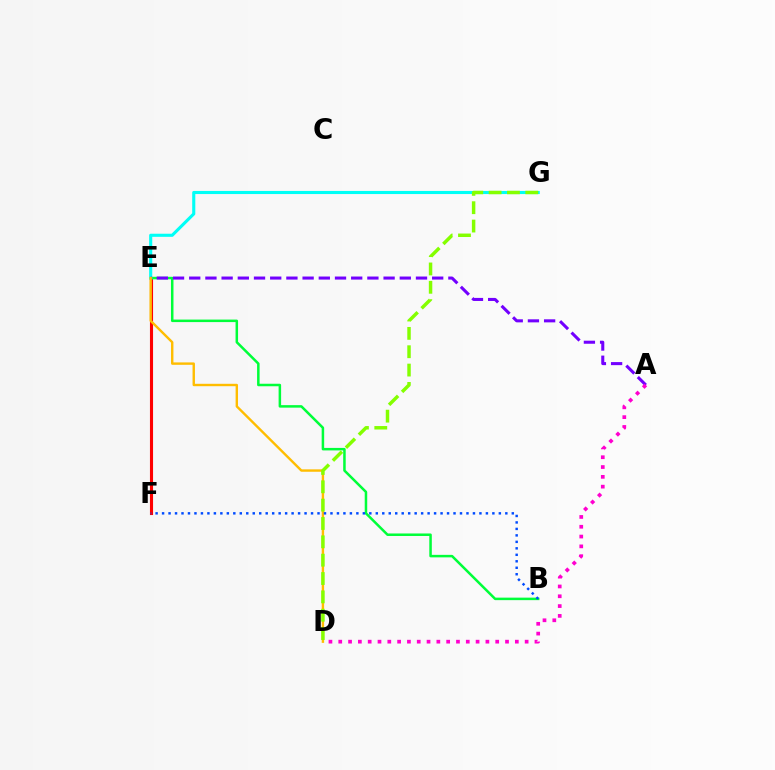{('E', 'F'): [{'color': '#ff0000', 'line_style': 'solid', 'thickness': 2.23}], ('B', 'E'): [{'color': '#00ff39', 'line_style': 'solid', 'thickness': 1.81}], ('E', 'G'): [{'color': '#00fff6', 'line_style': 'solid', 'thickness': 2.24}], ('A', 'E'): [{'color': '#7200ff', 'line_style': 'dashed', 'thickness': 2.2}], ('A', 'D'): [{'color': '#ff00cf', 'line_style': 'dotted', 'thickness': 2.67}], ('D', 'E'): [{'color': '#ffbd00', 'line_style': 'solid', 'thickness': 1.73}], ('D', 'G'): [{'color': '#84ff00', 'line_style': 'dashed', 'thickness': 2.49}], ('B', 'F'): [{'color': '#004bff', 'line_style': 'dotted', 'thickness': 1.76}]}